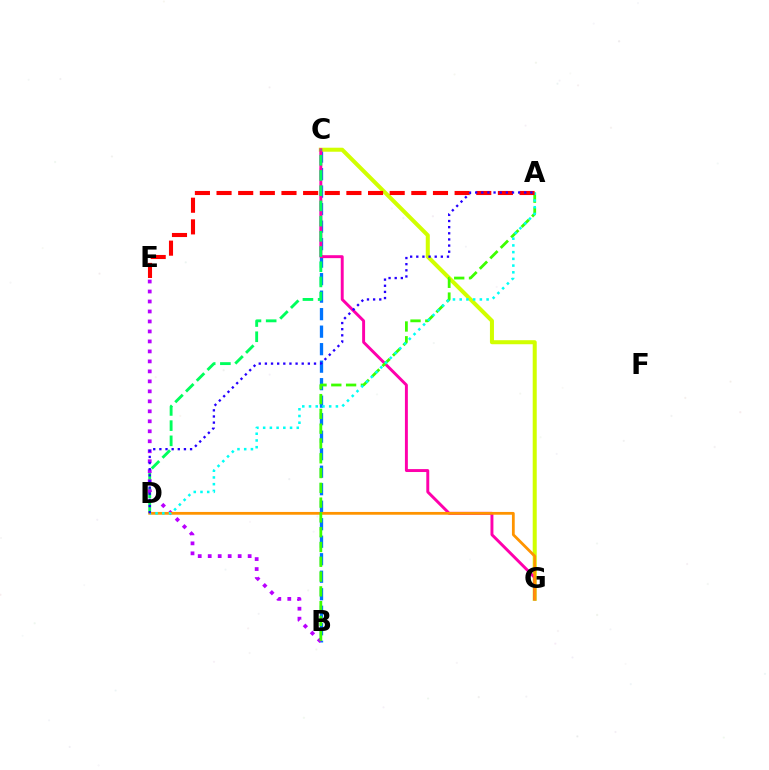{('B', 'C'): [{'color': '#0074ff', 'line_style': 'dashed', 'thickness': 2.38}], ('C', 'G'): [{'color': '#d1ff00', 'line_style': 'solid', 'thickness': 2.9}, {'color': '#ff00ac', 'line_style': 'solid', 'thickness': 2.11}], ('C', 'D'): [{'color': '#00ff5c', 'line_style': 'dashed', 'thickness': 2.07}], ('B', 'E'): [{'color': '#b900ff', 'line_style': 'dotted', 'thickness': 2.71}], ('D', 'G'): [{'color': '#ff9400', 'line_style': 'solid', 'thickness': 2.01}], ('A', 'B'): [{'color': '#3dff00', 'line_style': 'dashed', 'thickness': 2.01}], ('A', 'D'): [{'color': '#00fff6', 'line_style': 'dotted', 'thickness': 1.83}, {'color': '#2500ff', 'line_style': 'dotted', 'thickness': 1.67}], ('A', 'E'): [{'color': '#ff0000', 'line_style': 'dashed', 'thickness': 2.94}]}